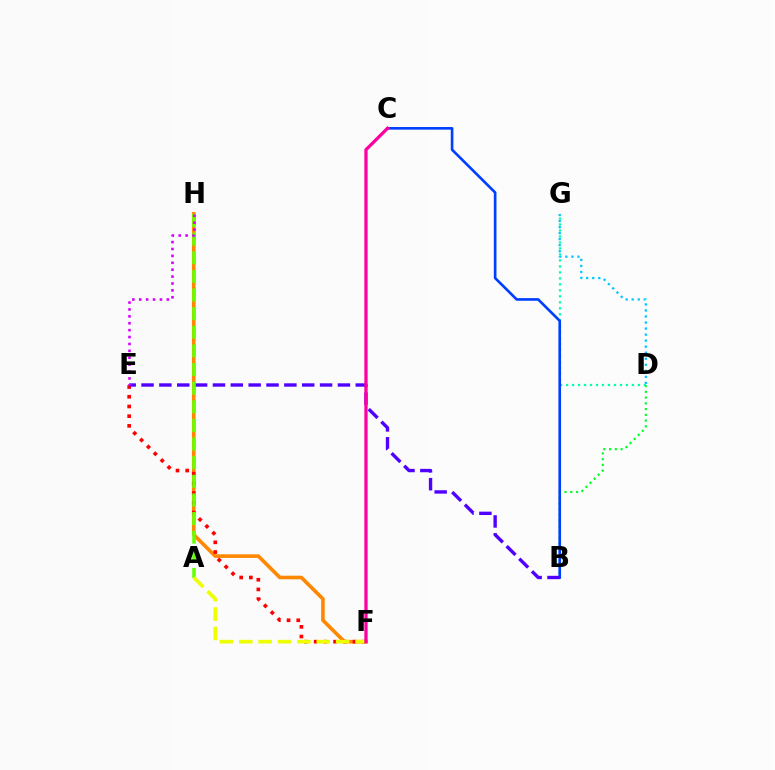{('B', 'D'): [{'color': '#00ff27', 'line_style': 'dotted', 'thickness': 1.56}], ('D', 'G'): [{'color': '#00ffaf', 'line_style': 'dotted', 'thickness': 1.63}, {'color': '#00c7ff', 'line_style': 'dotted', 'thickness': 1.64}], ('F', 'H'): [{'color': '#ff8800', 'line_style': 'solid', 'thickness': 2.61}], ('B', 'C'): [{'color': '#003fff', 'line_style': 'solid', 'thickness': 1.9}], ('E', 'F'): [{'color': '#ff0000', 'line_style': 'dotted', 'thickness': 2.63}], ('B', 'E'): [{'color': '#4f00ff', 'line_style': 'dashed', 'thickness': 2.43}], ('A', 'H'): [{'color': '#66ff00', 'line_style': 'dashed', 'thickness': 2.53}], ('A', 'F'): [{'color': '#eeff00', 'line_style': 'dashed', 'thickness': 2.63}], ('C', 'F'): [{'color': '#ff00a0', 'line_style': 'solid', 'thickness': 2.36}], ('E', 'H'): [{'color': '#d600ff', 'line_style': 'dotted', 'thickness': 1.87}]}